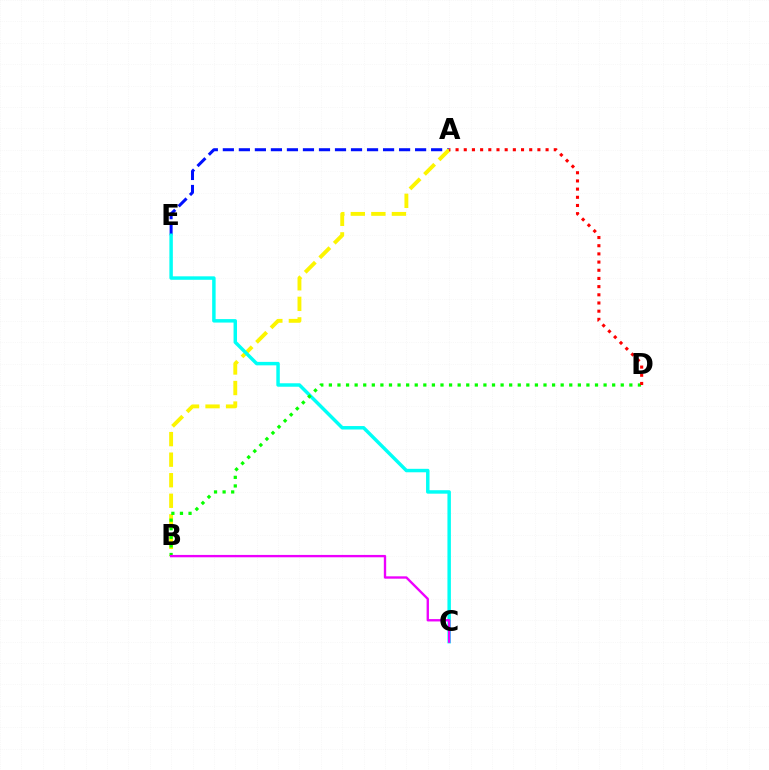{('A', 'E'): [{'color': '#0010ff', 'line_style': 'dashed', 'thickness': 2.18}], ('A', 'B'): [{'color': '#fcf500', 'line_style': 'dashed', 'thickness': 2.79}], ('C', 'E'): [{'color': '#00fff6', 'line_style': 'solid', 'thickness': 2.49}], ('B', 'D'): [{'color': '#08ff00', 'line_style': 'dotted', 'thickness': 2.33}], ('A', 'D'): [{'color': '#ff0000', 'line_style': 'dotted', 'thickness': 2.22}], ('B', 'C'): [{'color': '#ee00ff', 'line_style': 'solid', 'thickness': 1.7}]}